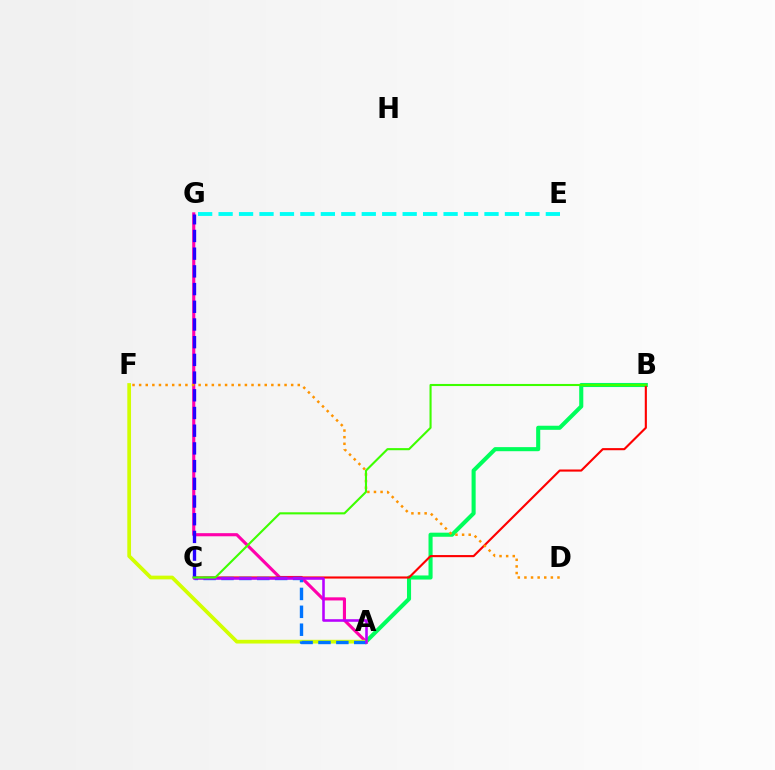{('A', 'B'): [{'color': '#00ff5c', 'line_style': 'solid', 'thickness': 2.94}], ('A', 'G'): [{'color': '#ff00ac', 'line_style': 'solid', 'thickness': 2.25}], ('B', 'C'): [{'color': '#ff0000', 'line_style': 'solid', 'thickness': 1.53}, {'color': '#3dff00', 'line_style': 'solid', 'thickness': 1.51}], ('A', 'F'): [{'color': '#d1ff00', 'line_style': 'solid', 'thickness': 2.68}], ('A', 'C'): [{'color': '#0074ff', 'line_style': 'dashed', 'thickness': 2.43}, {'color': '#b900ff', 'line_style': 'solid', 'thickness': 1.86}], ('D', 'F'): [{'color': '#ff9400', 'line_style': 'dotted', 'thickness': 1.8}], ('C', 'G'): [{'color': '#2500ff', 'line_style': 'dashed', 'thickness': 2.4}], ('E', 'G'): [{'color': '#00fff6', 'line_style': 'dashed', 'thickness': 2.78}]}